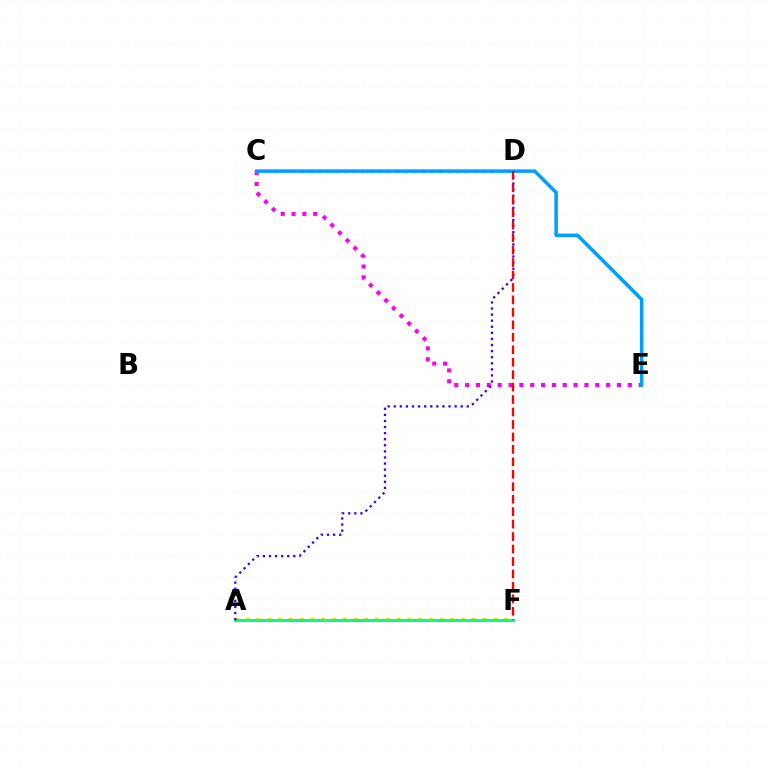{('A', 'F'): [{'color': '#ffd500', 'line_style': 'dotted', 'thickness': 2.92}, {'color': '#00ff86', 'line_style': 'solid', 'thickness': 2.17}], ('C', 'D'): [{'color': '#4fff00', 'line_style': 'dotted', 'thickness': 2.35}], ('C', 'E'): [{'color': '#ff00ed', 'line_style': 'dotted', 'thickness': 2.95}, {'color': '#009eff', 'line_style': 'solid', 'thickness': 2.52}], ('A', 'D'): [{'color': '#3700ff', 'line_style': 'dotted', 'thickness': 1.65}], ('D', 'F'): [{'color': '#ff0000', 'line_style': 'dashed', 'thickness': 1.69}]}